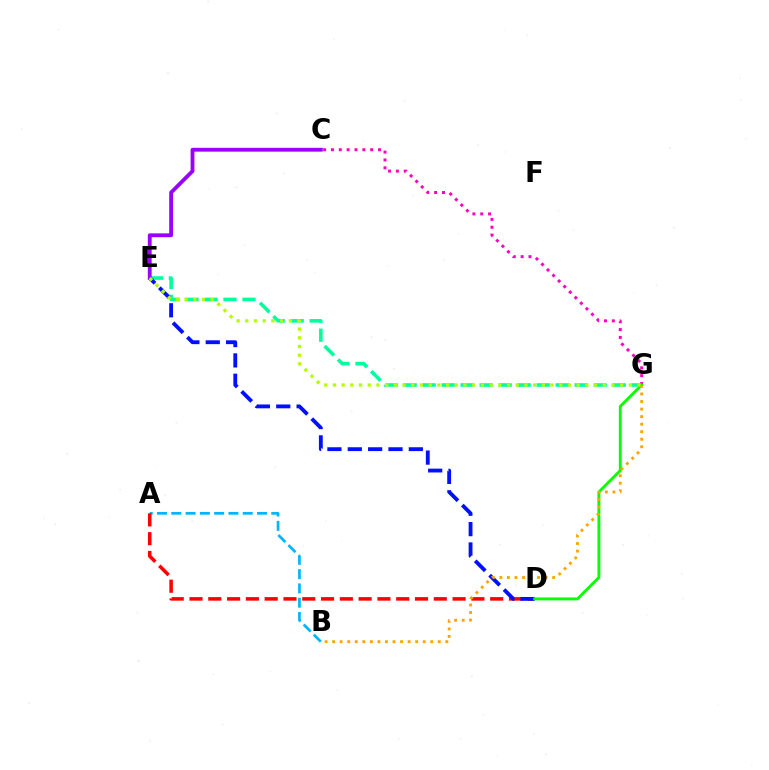{('A', 'B'): [{'color': '#00b5ff', 'line_style': 'dashed', 'thickness': 1.94}], ('E', 'G'): [{'color': '#00ff9d', 'line_style': 'dashed', 'thickness': 2.58}, {'color': '#b3ff00', 'line_style': 'dotted', 'thickness': 2.36}], ('A', 'D'): [{'color': '#ff0000', 'line_style': 'dashed', 'thickness': 2.55}], ('D', 'E'): [{'color': '#0010ff', 'line_style': 'dashed', 'thickness': 2.77}], ('C', 'E'): [{'color': '#9b00ff', 'line_style': 'solid', 'thickness': 2.75}], ('C', 'G'): [{'color': '#ff00bd', 'line_style': 'dotted', 'thickness': 2.13}], ('D', 'G'): [{'color': '#08ff00', 'line_style': 'solid', 'thickness': 2.07}], ('B', 'G'): [{'color': '#ffa500', 'line_style': 'dotted', 'thickness': 2.05}]}